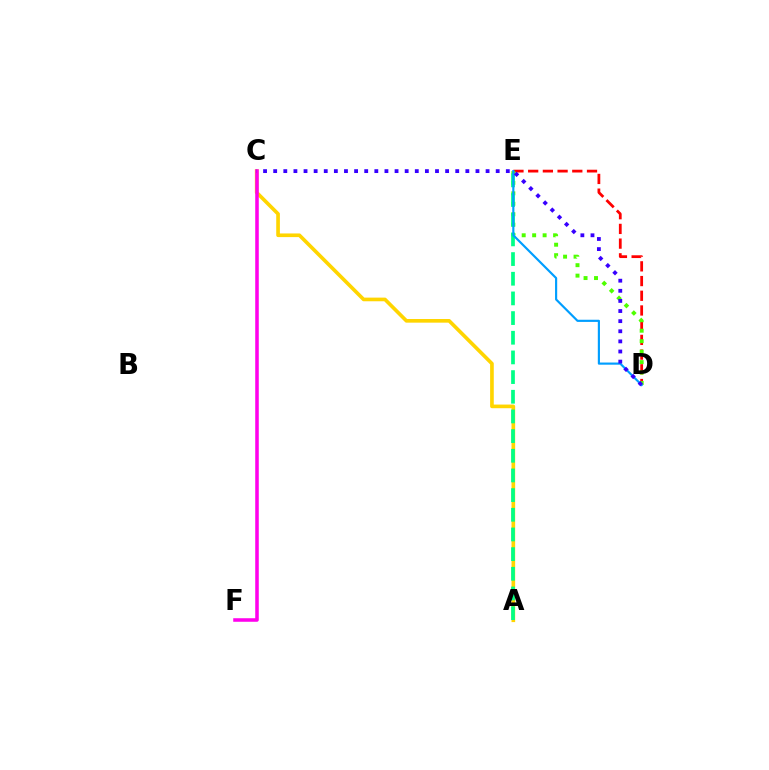{('D', 'E'): [{'color': '#ff0000', 'line_style': 'dashed', 'thickness': 2.0}, {'color': '#4fff00', 'line_style': 'dotted', 'thickness': 2.84}, {'color': '#009eff', 'line_style': 'solid', 'thickness': 1.56}], ('A', 'C'): [{'color': '#ffd500', 'line_style': 'solid', 'thickness': 2.63}], ('A', 'E'): [{'color': '#00ff86', 'line_style': 'dashed', 'thickness': 2.67}], ('C', 'F'): [{'color': '#ff00ed', 'line_style': 'solid', 'thickness': 2.55}], ('C', 'D'): [{'color': '#3700ff', 'line_style': 'dotted', 'thickness': 2.75}]}